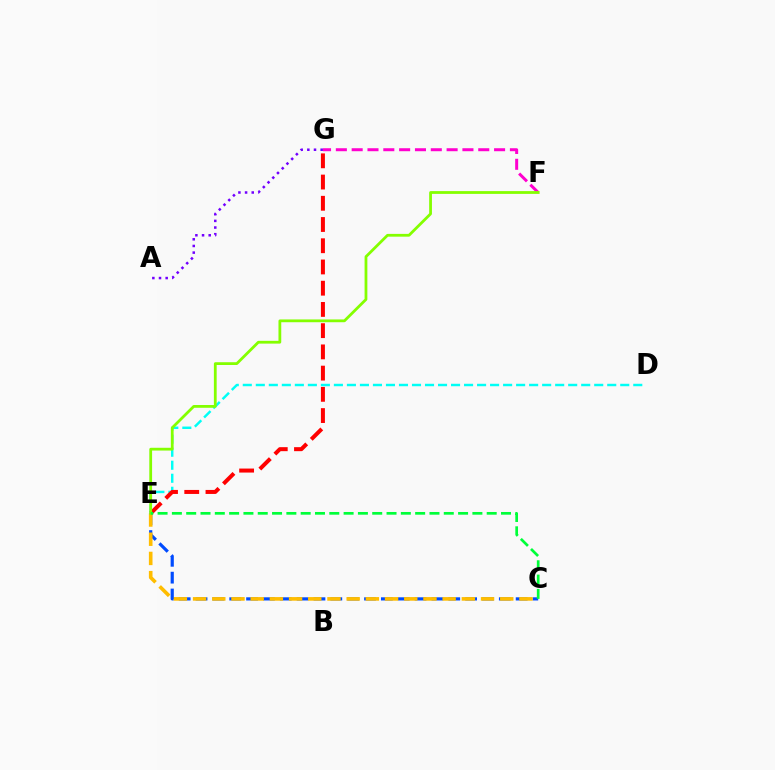{('D', 'E'): [{'color': '#00fff6', 'line_style': 'dashed', 'thickness': 1.77}], ('C', 'E'): [{'color': '#004bff', 'line_style': 'dashed', 'thickness': 2.29}, {'color': '#ffbd00', 'line_style': 'dashed', 'thickness': 2.61}, {'color': '#00ff39', 'line_style': 'dashed', 'thickness': 1.94}], ('F', 'G'): [{'color': '#ff00cf', 'line_style': 'dashed', 'thickness': 2.15}], ('A', 'G'): [{'color': '#7200ff', 'line_style': 'dotted', 'thickness': 1.81}], ('E', 'G'): [{'color': '#ff0000', 'line_style': 'dashed', 'thickness': 2.88}], ('E', 'F'): [{'color': '#84ff00', 'line_style': 'solid', 'thickness': 2.0}]}